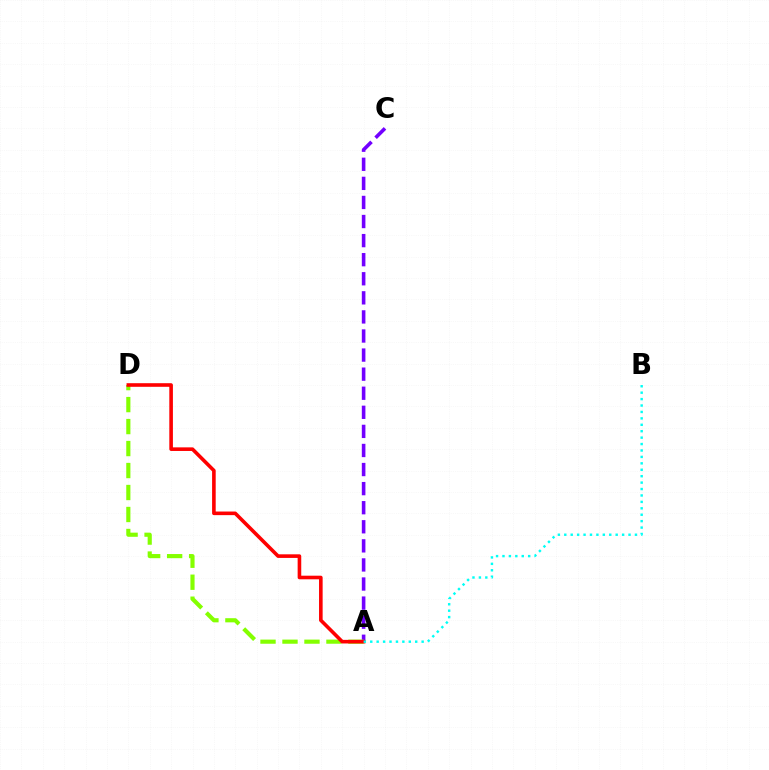{('A', 'C'): [{'color': '#7200ff', 'line_style': 'dashed', 'thickness': 2.59}], ('A', 'D'): [{'color': '#84ff00', 'line_style': 'dashed', 'thickness': 2.99}, {'color': '#ff0000', 'line_style': 'solid', 'thickness': 2.6}], ('A', 'B'): [{'color': '#00fff6', 'line_style': 'dotted', 'thickness': 1.75}]}